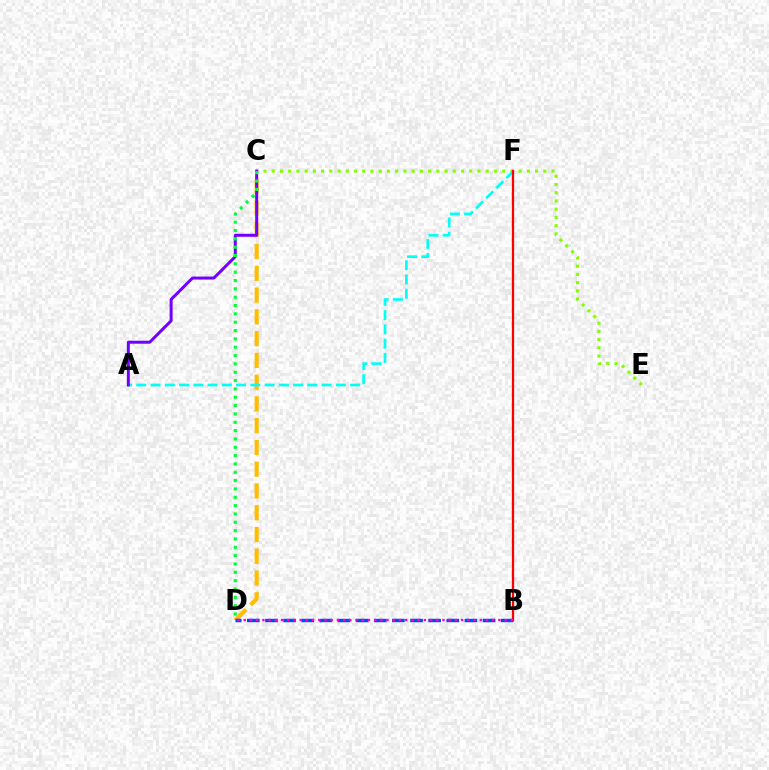{('C', 'E'): [{'color': '#84ff00', 'line_style': 'dotted', 'thickness': 2.24}], ('C', 'D'): [{'color': '#ffbd00', 'line_style': 'dashed', 'thickness': 2.96}, {'color': '#00ff39', 'line_style': 'dotted', 'thickness': 2.27}], ('A', 'F'): [{'color': '#00fff6', 'line_style': 'dashed', 'thickness': 1.94}], ('A', 'C'): [{'color': '#7200ff', 'line_style': 'solid', 'thickness': 2.16}], ('B', 'F'): [{'color': '#ff0000', 'line_style': 'solid', 'thickness': 1.64}], ('B', 'D'): [{'color': '#004bff', 'line_style': 'dashed', 'thickness': 2.46}, {'color': '#ff00cf', 'line_style': 'dotted', 'thickness': 1.69}]}